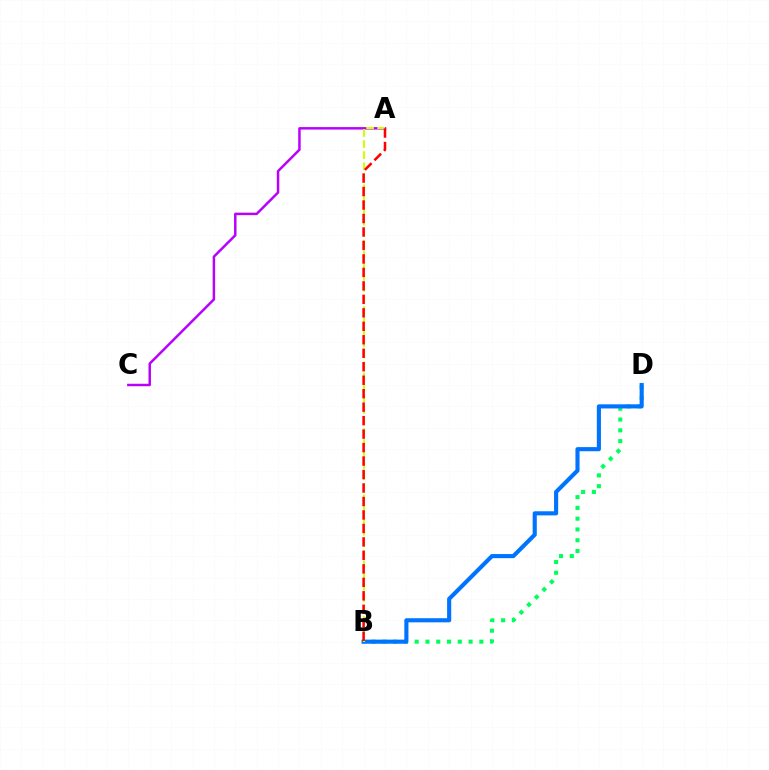{('B', 'D'): [{'color': '#00ff5c', 'line_style': 'dotted', 'thickness': 2.93}, {'color': '#0074ff', 'line_style': 'solid', 'thickness': 2.97}], ('A', 'C'): [{'color': '#b900ff', 'line_style': 'solid', 'thickness': 1.78}], ('A', 'B'): [{'color': '#d1ff00', 'line_style': 'dashed', 'thickness': 1.5}, {'color': '#ff0000', 'line_style': 'dashed', 'thickness': 1.83}]}